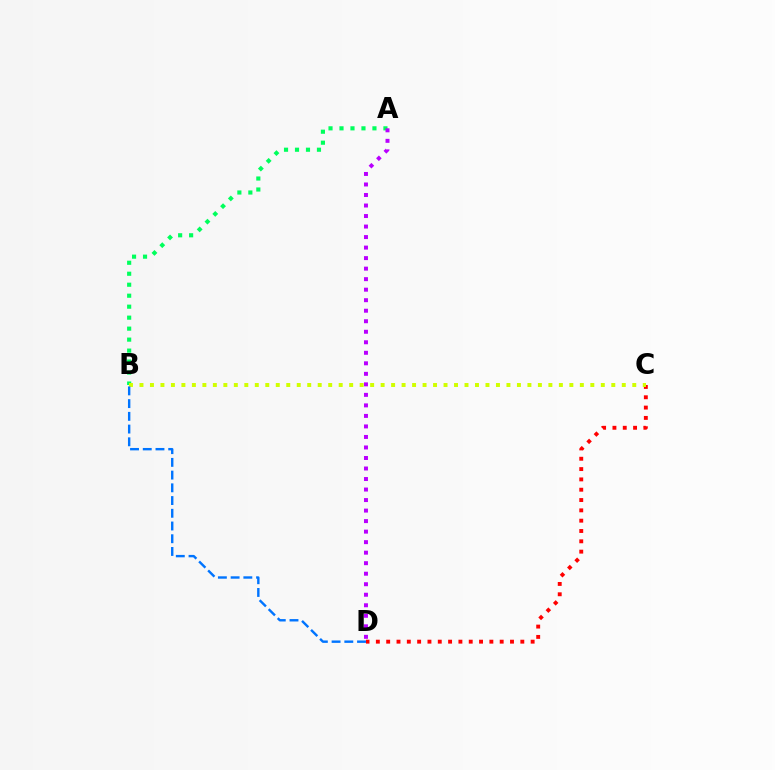{('A', 'B'): [{'color': '#00ff5c', 'line_style': 'dotted', 'thickness': 2.98}], ('C', 'D'): [{'color': '#ff0000', 'line_style': 'dotted', 'thickness': 2.8}], ('A', 'D'): [{'color': '#b900ff', 'line_style': 'dotted', 'thickness': 2.86}], ('B', 'C'): [{'color': '#d1ff00', 'line_style': 'dotted', 'thickness': 2.85}], ('B', 'D'): [{'color': '#0074ff', 'line_style': 'dashed', 'thickness': 1.73}]}